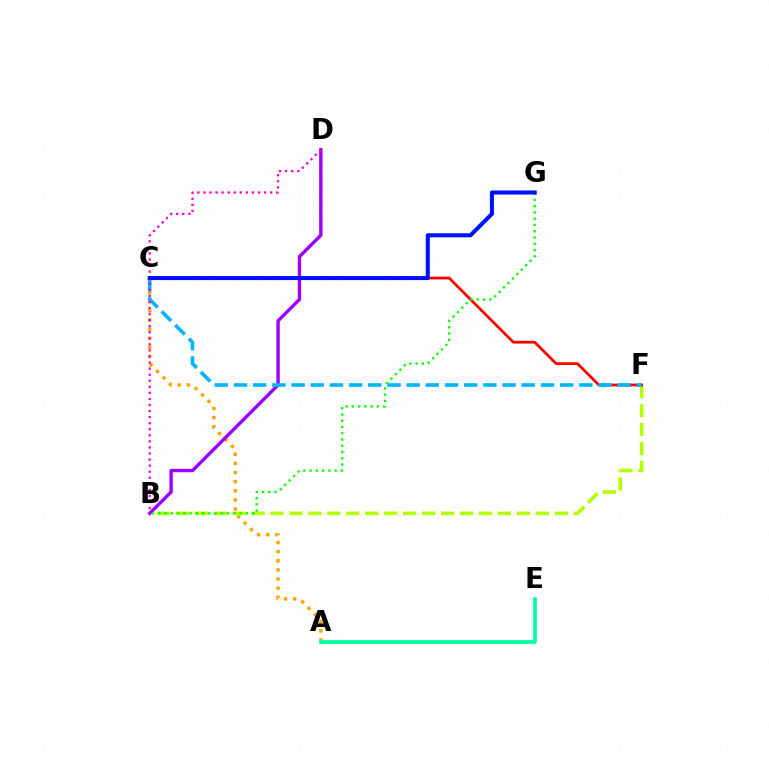{('A', 'C'): [{'color': '#ffa500', 'line_style': 'dotted', 'thickness': 2.48}], ('B', 'F'): [{'color': '#b3ff00', 'line_style': 'dashed', 'thickness': 2.57}], ('A', 'E'): [{'color': '#00ff9d', 'line_style': 'solid', 'thickness': 2.64}], ('B', 'D'): [{'color': '#9b00ff', 'line_style': 'solid', 'thickness': 2.44}, {'color': '#ff00bd', 'line_style': 'dotted', 'thickness': 1.65}], ('C', 'F'): [{'color': '#ff0000', 'line_style': 'solid', 'thickness': 1.98}, {'color': '#00b5ff', 'line_style': 'dashed', 'thickness': 2.61}], ('B', 'G'): [{'color': '#08ff00', 'line_style': 'dotted', 'thickness': 1.7}], ('C', 'G'): [{'color': '#0010ff', 'line_style': 'solid', 'thickness': 2.92}]}